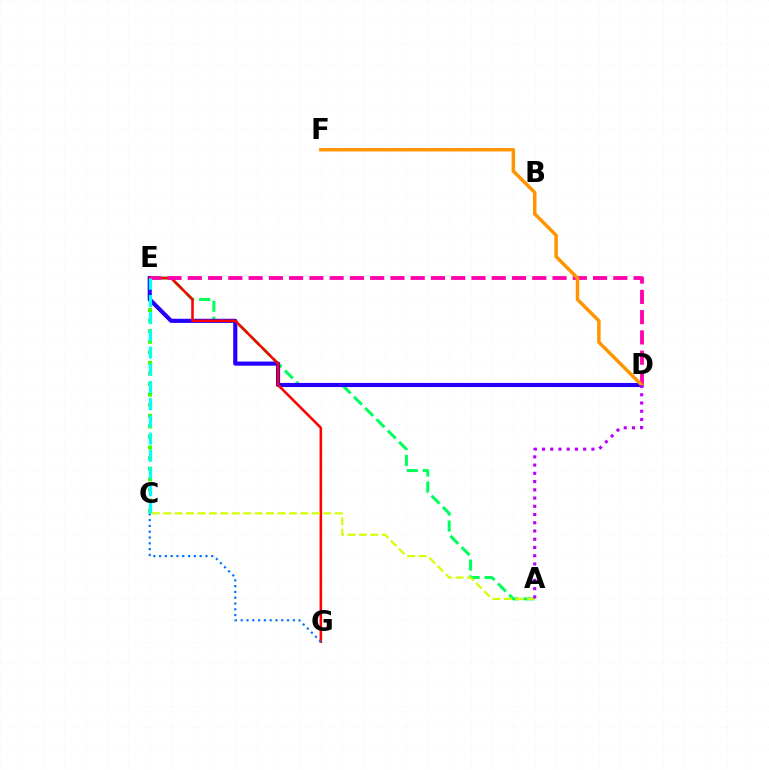{('A', 'E'): [{'color': '#00ff5c', 'line_style': 'dashed', 'thickness': 2.17}], ('C', 'E'): [{'color': '#3dff00', 'line_style': 'dotted', 'thickness': 2.87}, {'color': '#00fff6', 'line_style': 'dashed', 'thickness': 2.34}], ('D', 'E'): [{'color': '#2500ff', 'line_style': 'solid', 'thickness': 2.97}, {'color': '#ff00ac', 'line_style': 'dashed', 'thickness': 2.75}], ('E', 'G'): [{'color': '#ff0000', 'line_style': 'solid', 'thickness': 1.84}], ('D', 'F'): [{'color': '#ff9400', 'line_style': 'solid', 'thickness': 2.51}], ('C', 'G'): [{'color': '#0074ff', 'line_style': 'dotted', 'thickness': 1.57}], ('A', 'C'): [{'color': '#d1ff00', 'line_style': 'dashed', 'thickness': 1.55}], ('A', 'D'): [{'color': '#b900ff', 'line_style': 'dotted', 'thickness': 2.24}]}